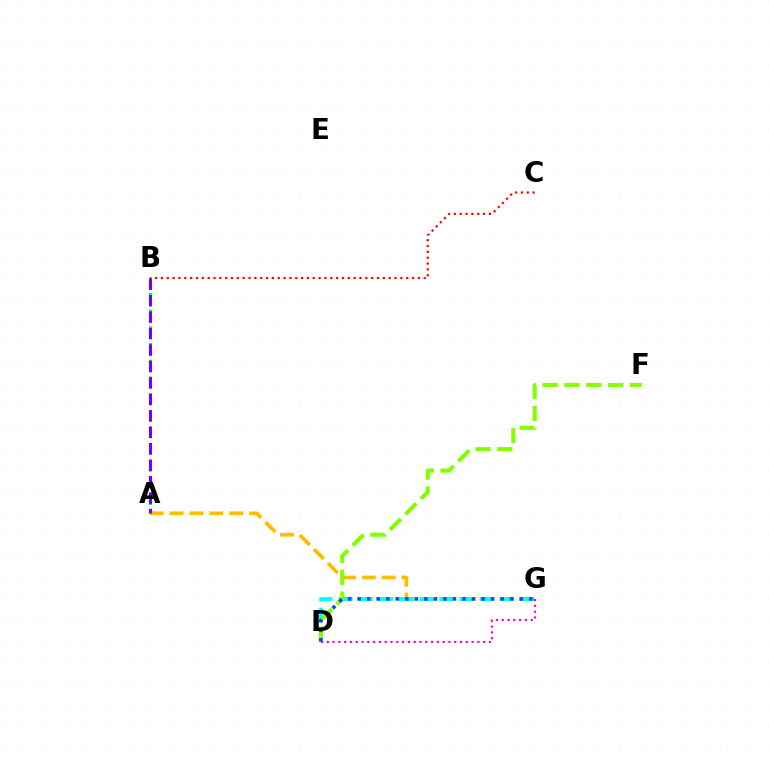{('A', 'B'): [{'color': '#00ff39', 'line_style': 'dotted', 'thickness': 2.27}, {'color': '#7200ff', 'line_style': 'dashed', 'thickness': 2.24}], ('B', 'C'): [{'color': '#ff0000', 'line_style': 'dotted', 'thickness': 1.59}], ('A', 'G'): [{'color': '#ffbd00', 'line_style': 'dashed', 'thickness': 2.7}], ('D', 'G'): [{'color': '#00fff6', 'line_style': 'dashed', 'thickness': 2.74}, {'color': '#ff00cf', 'line_style': 'dotted', 'thickness': 1.57}, {'color': '#004bff', 'line_style': 'dotted', 'thickness': 2.59}], ('D', 'F'): [{'color': '#84ff00', 'line_style': 'dashed', 'thickness': 2.97}]}